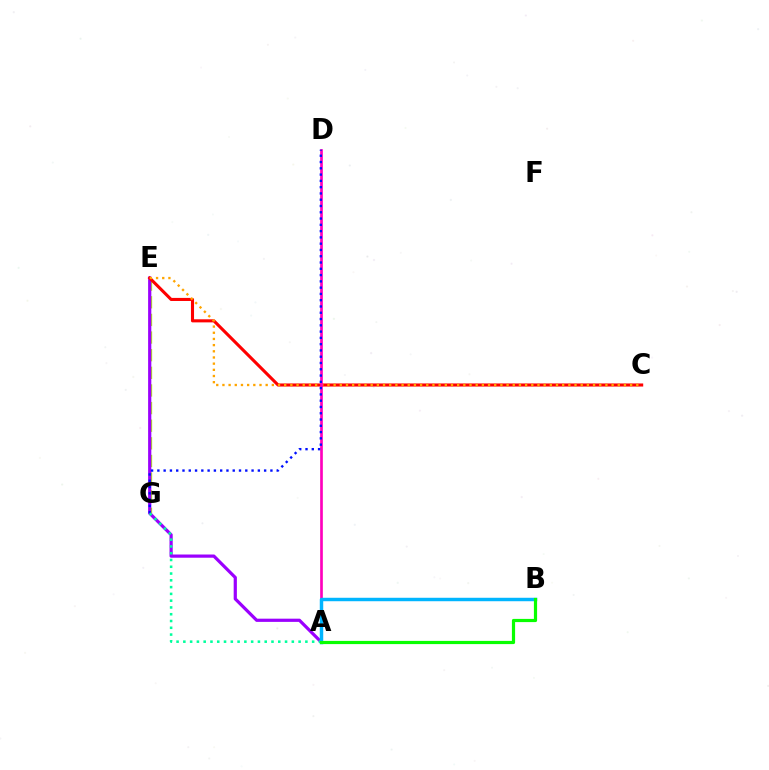{('E', 'G'): [{'color': '#b3ff00', 'line_style': 'dashed', 'thickness': 2.4}], ('A', 'E'): [{'color': '#9b00ff', 'line_style': 'solid', 'thickness': 2.31}], ('C', 'E'): [{'color': '#ff0000', 'line_style': 'solid', 'thickness': 2.22}, {'color': '#ffa500', 'line_style': 'dotted', 'thickness': 1.68}], ('A', 'D'): [{'color': '#ff00bd', 'line_style': 'solid', 'thickness': 1.92}], ('D', 'G'): [{'color': '#0010ff', 'line_style': 'dotted', 'thickness': 1.71}], ('A', 'G'): [{'color': '#00ff9d', 'line_style': 'dotted', 'thickness': 1.84}], ('A', 'B'): [{'color': '#00b5ff', 'line_style': 'solid', 'thickness': 2.48}, {'color': '#08ff00', 'line_style': 'solid', 'thickness': 2.3}]}